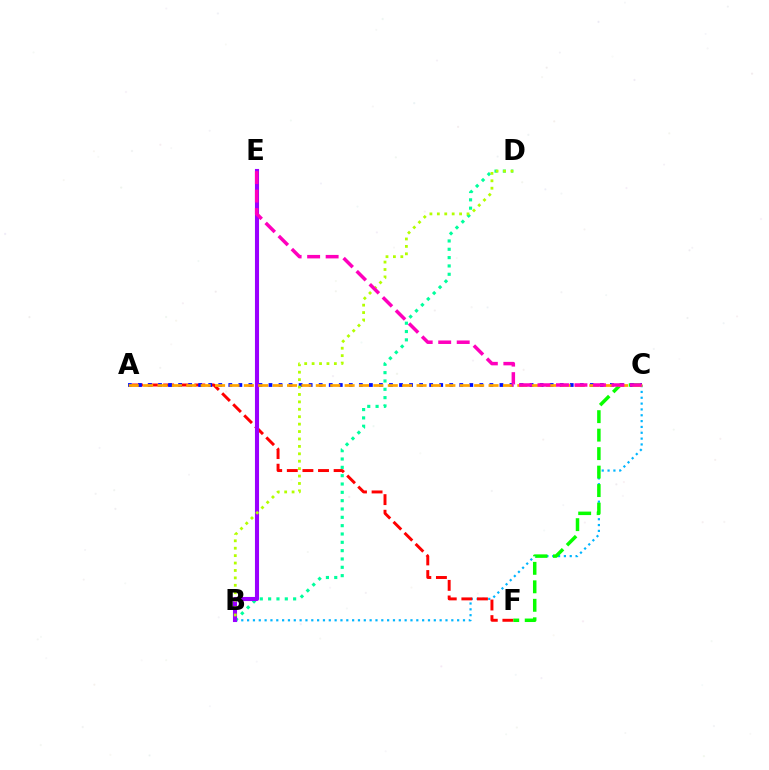{('B', 'C'): [{'color': '#00b5ff', 'line_style': 'dotted', 'thickness': 1.59}], ('A', 'F'): [{'color': '#ff0000', 'line_style': 'dashed', 'thickness': 2.12}], ('C', 'F'): [{'color': '#08ff00', 'line_style': 'dashed', 'thickness': 2.51}], ('A', 'C'): [{'color': '#0010ff', 'line_style': 'dotted', 'thickness': 2.73}, {'color': '#ffa500', 'line_style': 'dashed', 'thickness': 1.96}], ('B', 'D'): [{'color': '#00ff9d', 'line_style': 'dotted', 'thickness': 2.26}, {'color': '#b3ff00', 'line_style': 'dotted', 'thickness': 2.02}], ('B', 'E'): [{'color': '#9b00ff', 'line_style': 'solid', 'thickness': 2.94}], ('C', 'E'): [{'color': '#ff00bd', 'line_style': 'dashed', 'thickness': 2.51}]}